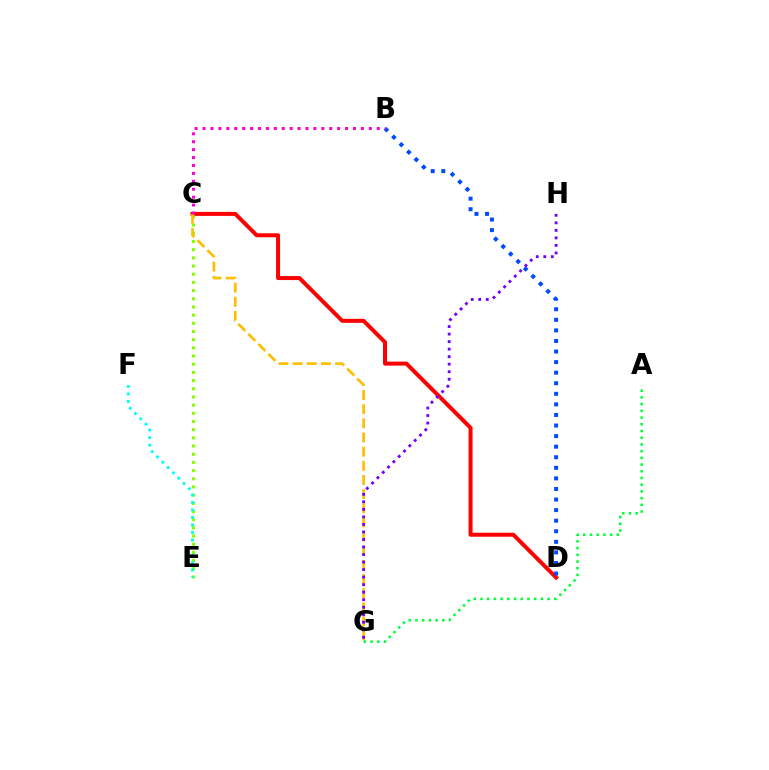{('C', 'D'): [{'color': '#ff0000', 'line_style': 'solid', 'thickness': 2.88}], ('C', 'E'): [{'color': '#84ff00', 'line_style': 'dotted', 'thickness': 2.22}], ('E', 'F'): [{'color': '#00fff6', 'line_style': 'dotted', 'thickness': 2.04}], ('B', 'D'): [{'color': '#004bff', 'line_style': 'dotted', 'thickness': 2.87}], ('C', 'G'): [{'color': '#ffbd00', 'line_style': 'dashed', 'thickness': 1.92}], ('G', 'H'): [{'color': '#7200ff', 'line_style': 'dotted', 'thickness': 2.04}], ('A', 'G'): [{'color': '#00ff39', 'line_style': 'dotted', 'thickness': 1.82}], ('B', 'C'): [{'color': '#ff00cf', 'line_style': 'dotted', 'thickness': 2.15}]}